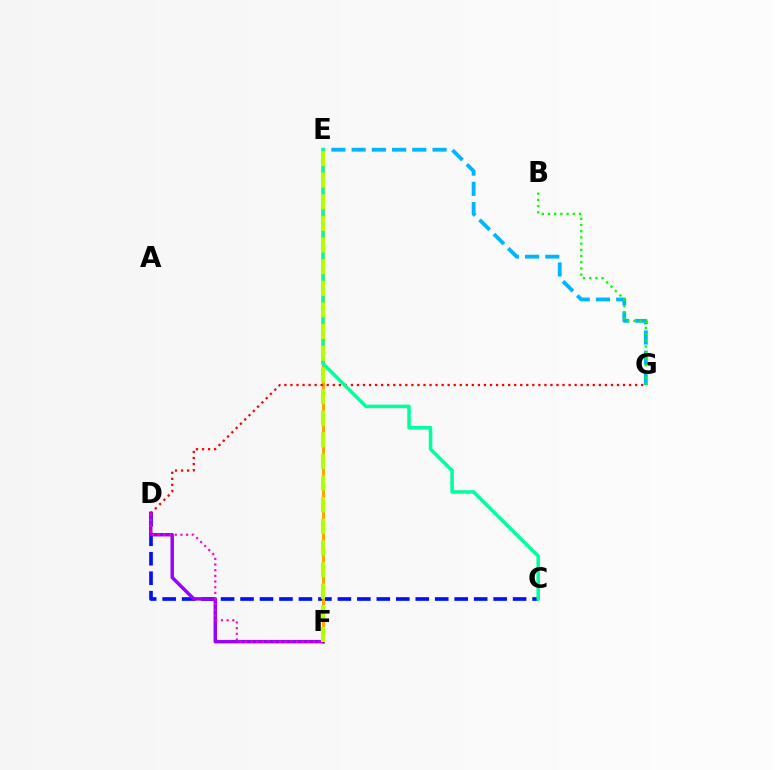{('E', 'G'): [{'color': '#00b5ff', 'line_style': 'dashed', 'thickness': 2.75}], ('C', 'D'): [{'color': '#0010ff', 'line_style': 'dashed', 'thickness': 2.65}], ('E', 'F'): [{'color': '#ffa500', 'line_style': 'solid', 'thickness': 2.15}, {'color': '#b3ff00', 'line_style': 'dashed', 'thickness': 2.94}], ('B', 'G'): [{'color': '#08ff00', 'line_style': 'dotted', 'thickness': 1.68}], ('D', 'G'): [{'color': '#ff0000', 'line_style': 'dotted', 'thickness': 1.64}], ('C', 'E'): [{'color': '#00ff9d', 'line_style': 'solid', 'thickness': 2.53}], ('D', 'F'): [{'color': '#9b00ff', 'line_style': 'solid', 'thickness': 2.49}, {'color': '#ff00bd', 'line_style': 'dotted', 'thickness': 1.54}]}